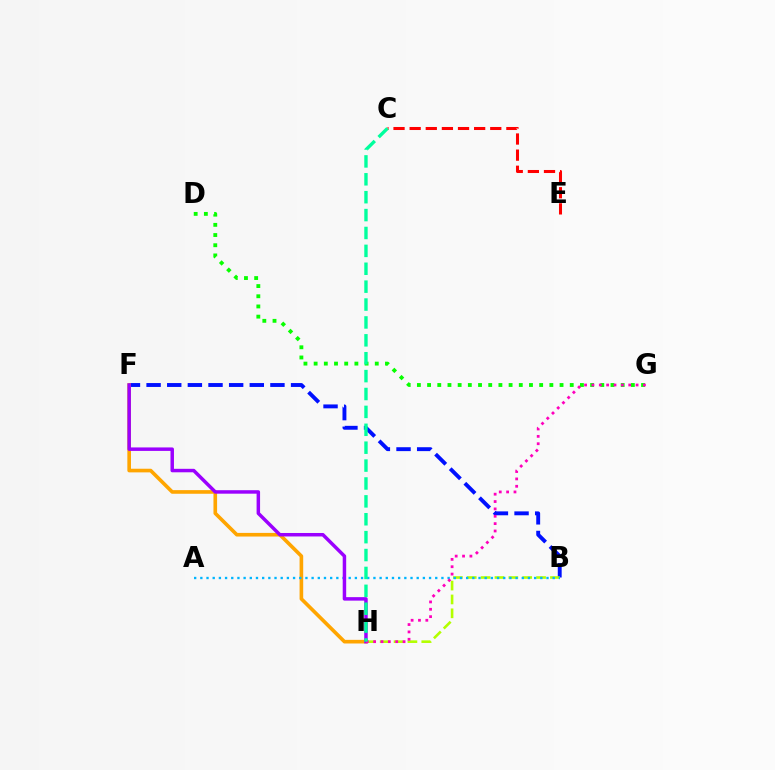{('C', 'E'): [{'color': '#ff0000', 'line_style': 'dashed', 'thickness': 2.19}], ('B', 'F'): [{'color': '#0010ff', 'line_style': 'dashed', 'thickness': 2.8}], ('B', 'H'): [{'color': '#b3ff00', 'line_style': 'dashed', 'thickness': 1.88}], ('F', 'H'): [{'color': '#ffa500', 'line_style': 'solid', 'thickness': 2.61}, {'color': '#9b00ff', 'line_style': 'solid', 'thickness': 2.5}], ('D', 'G'): [{'color': '#08ff00', 'line_style': 'dotted', 'thickness': 2.77}], ('A', 'B'): [{'color': '#00b5ff', 'line_style': 'dotted', 'thickness': 1.68}], ('G', 'H'): [{'color': '#ff00bd', 'line_style': 'dotted', 'thickness': 2.0}], ('C', 'H'): [{'color': '#00ff9d', 'line_style': 'dashed', 'thickness': 2.43}]}